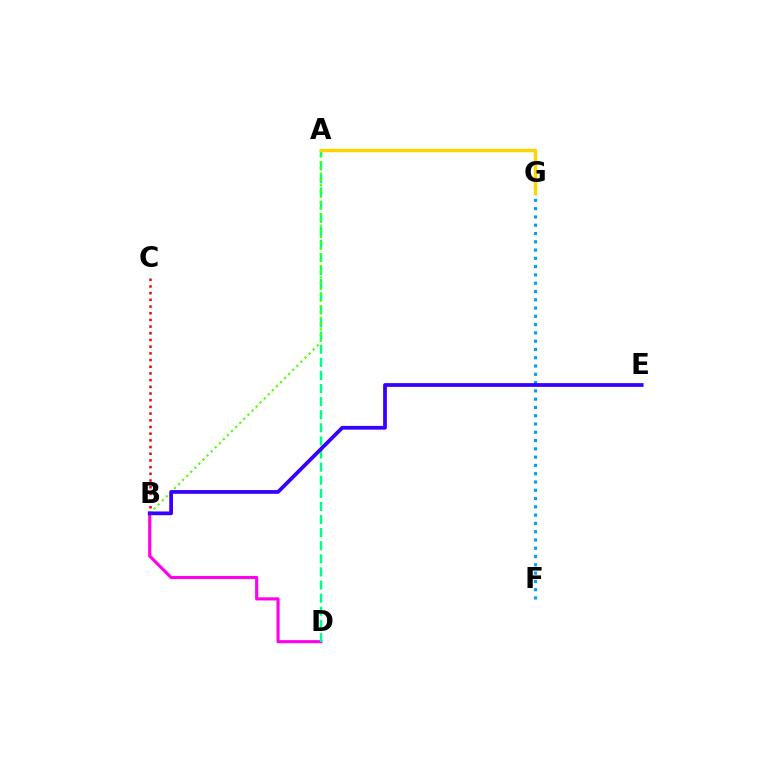{('B', 'C'): [{'color': '#ff0000', 'line_style': 'dotted', 'thickness': 1.82}], ('F', 'G'): [{'color': '#009eff', 'line_style': 'dotted', 'thickness': 2.25}], ('B', 'D'): [{'color': '#ff00ed', 'line_style': 'solid', 'thickness': 2.25}], ('A', 'D'): [{'color': '#00ff86', 'line_style': 'dashed', 'thickness': 1.78}], ('A', 'B'): [{'color': '#4fff00', 'line_style': 'dotted', 'thickness': 1.57}], ('B', 'E'): [{'color': '#3700ff', 'line_style': 'solid', 'thickness': 2.71}], ('A', 'G'): [{'color': '#ffd500', 'line_style': 'solid', 'thickness': 2.48}]}